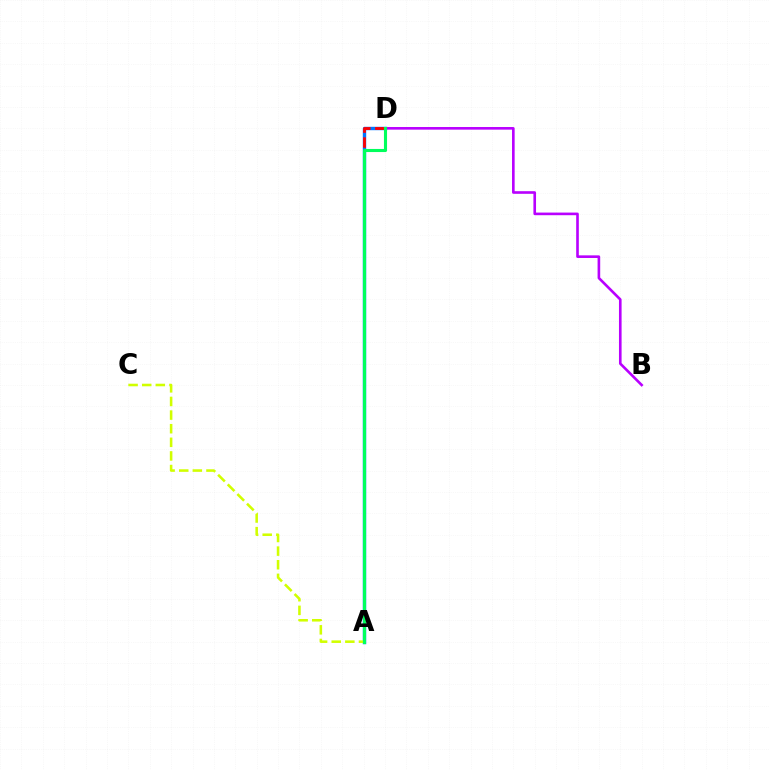{('A', 'D'): [{'color': '#0074ff', 'line_style': 'solid', 'thickness': 2.45}, {'color': '#ff0000', 'line_style': 'dashed', 'thickness': 2.03}, {'color': '#00ff5c', 'line_style': 'solid', 'thickness': 2.23}], ('B', 'D'): [{'color': '#b900ff', 'line_style': 'solid', 'thickness': 1.89}], ('A', 'C'): [{'color': '#d1ff00', 'line_style': 'dashed', 'thickness': 1.85}]}